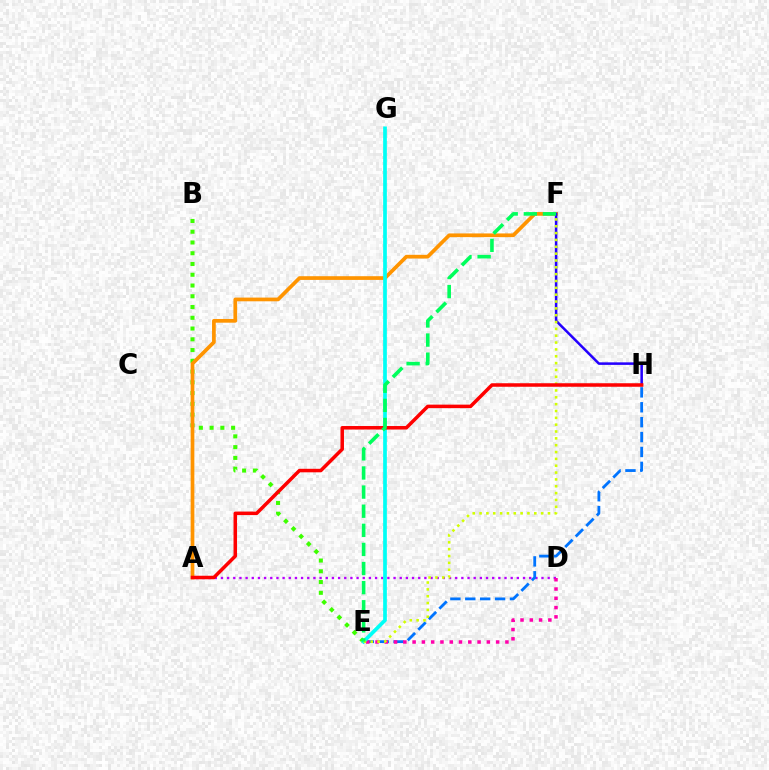{('B', 'E'): [{'color': '#3dff00', 'line_style': 'dotted', 'thickness': 2.92}], ('A', 'D'): [{'color': '#b900ff', 'line_style': 'dotted', 'thickness': 1.67}], ('A', 'F'): [{'color': '#ff9400', 'line_style': 'solid', 'thickness': 2.67}], ('E', 'H'): [{'color': '#0074ff', 'line_style': 'dashed', 'thickness': 2.02}], ('F', 'H'): [{'color': '#2500ff', 'line_style': 'solid', 'thickness': 1.82}], ('D', 'E'): [{'color': '#ff00ac', 'line_style': 'dotted', 'thickness': 2.52}], ('E', 'G'): [{'color': '#00fff6', 'line_style': 'solid', 'thickness': 2.66}], ('E', 'F'): [{'color': '#d1ff00', 'line_style': 'dotted', 'thickness': 1.86}, {'color': '#00ff5c', 'line_style': 'dashed', 'thickness': 2.6}], ('A', 'H'): [{'color': '#ff0000', 'line_style': 'solid', 'thickness': 2.53}]}